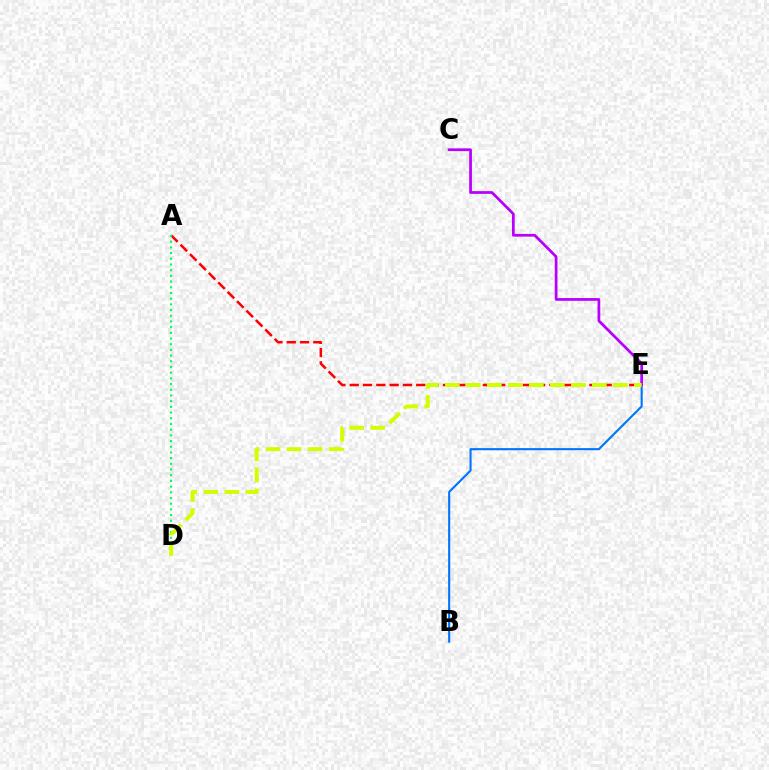{('B', 'E'): [{'color': '#0074ff', 'line_style': 'solid', 'thickness': 1.51}], ('A', 'E'): [{'color': '#ff0000', 'line_style': 'dashed', 'thickness': 1.81}], ('C', 'E'): [{'color': '#b900ff', 'line_style': 'solid', 'thickness': 1.97}], ('A', 'D'): [{'color': '#00ff5c', 'line_style': 'dotted', 'thickness': 1.55}], ('D', 'E'): [{'color': '#d1ff00', 'line_style': 'dashed', 'thickness': 2.85}]}